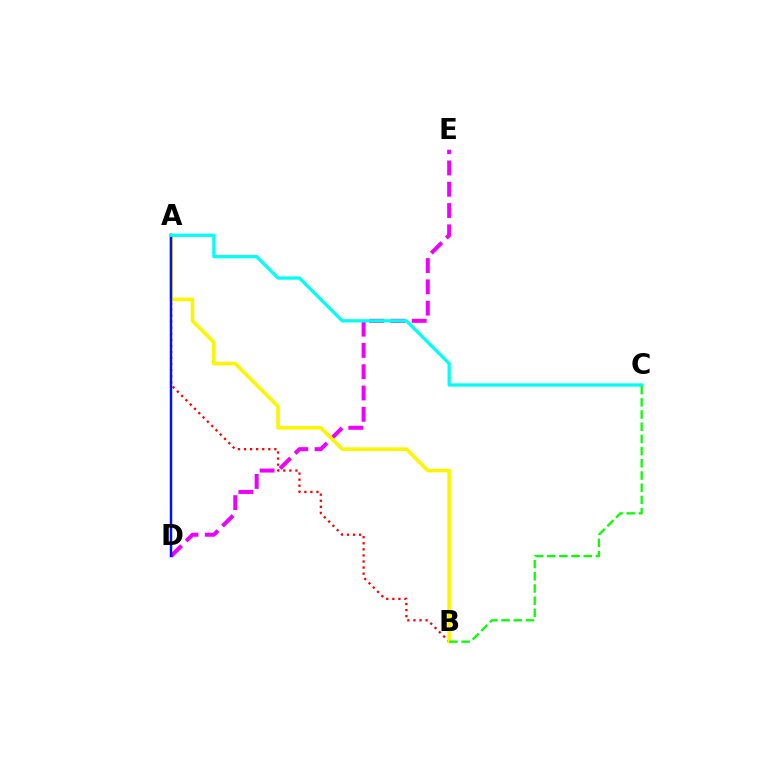{('A', 'B'): [{'color': '#ff0000', 'line_style': 'dotted', 'thickness': 1.65}, {'color': '#fcf500', 'line_style': 'solid', 'thickness': 2.61}], ('D', 'E'): [{'color': '#ee00ff', 'line_style': 'dashed', 'thickness': 2.89}], ('A', 'D'): [{'color': '#0010ff', 'line_style': 'solid', 'thickness': 1.78}], ('A', 'C'): [{'color': '#00fff6', 'line_style': 'solid', 'thickness': 2.36}], ('B', 'C'): [{'color': '#08ff00', 'line_style': 'dashed', 'thickness': 1.66}]}